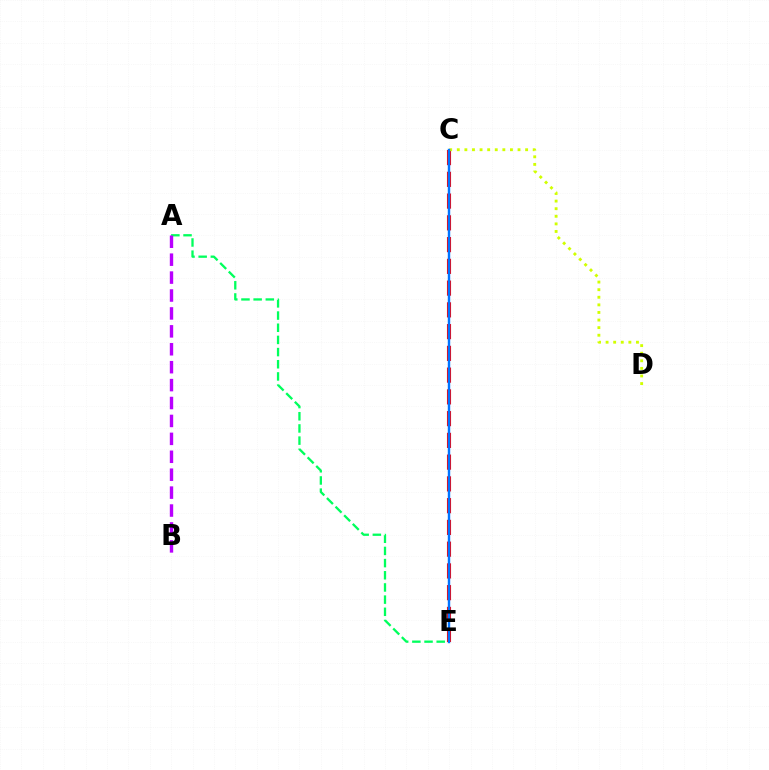{('C', 'E'): [{'color': '#ff0000', 'line_style': 'dashed', 'thickness': 2.96}, {'color': '#0074ff', 'line_style': 'solid', 'thickness': 1.74}], ('A', 'E'): [{'color': '#00ff5c', 'line_style': 'dashed', 'thickness': 1.65}], ('A', 'B'): [{'color': '#b900ff', 'line_style': 'dashed', 'thickness': 2.43}], ('C', 'D'): [{'color': '#d1ff00', 'line_style': 'dotted', 'thickness': 2.06}]}